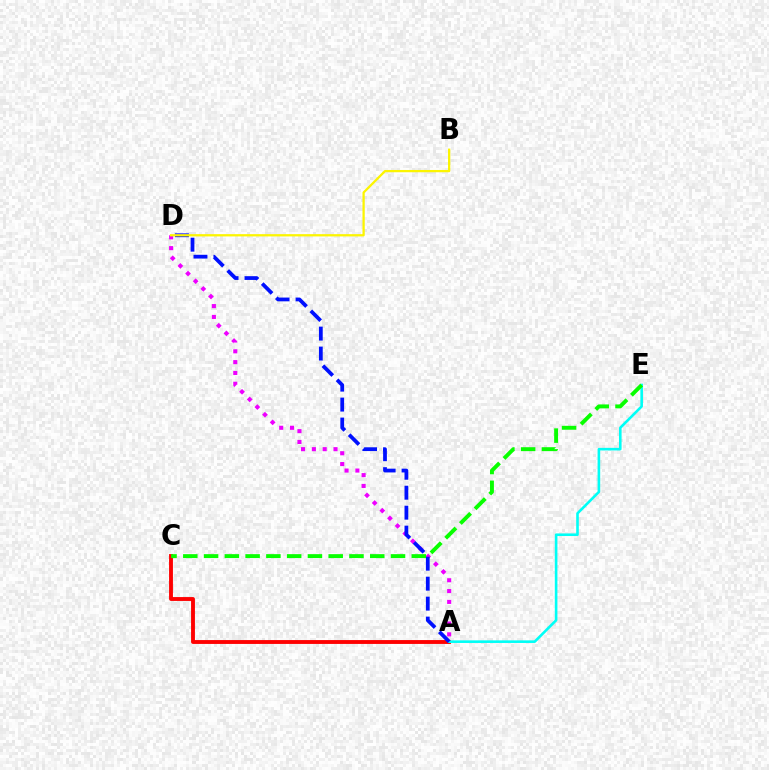{('A', 'C'): [{'color': '#ff0000', 'line_style': 'solid', 'thickness': 2.78}], ('A', 'D'): [{'color': '#ee00ff', 'line_style': 'dotted', 'thickness': 2.94}, {'color': '#0010ff', 'line_style': 'dashed', 'thickness': 2.71}], ('A', 'E'): [{'color': '#00fff6', 'line_style': 'solid', 'thickness': 1.88}], ('B', 'D'): [{'color': '#fcf500', 'line_style': 'solid', 'thickness': 1.63}], ('C', 'E'): [{'color': '#08ff00', 'line_style': 'dashed', 'thickness': 2.82}]}